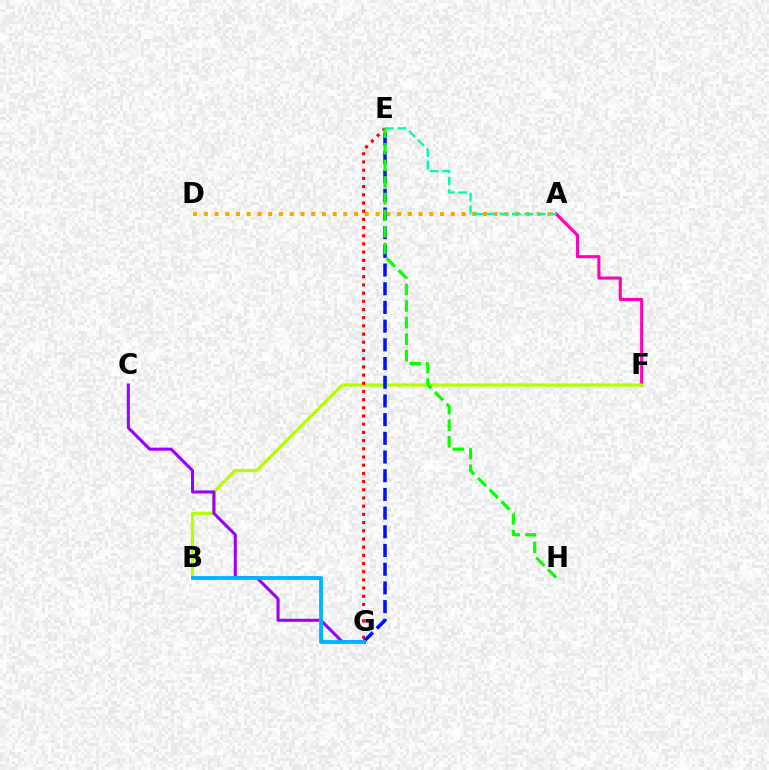{('A', 'D'): [{'color': '#ffa500', 'line_style': 'dotted', 'thickness': 2.92}], ('A', 'F'): [{'color': '#ff00bd', 'line_style': 'solid', 'thickness': 2.22}], ('B', 'F'): [{'color': '#b3ff00', 'line_style': 'solid', 'thickness': 2.3}], ('A', 'E'): [{'color': '#00ff9d', 'line_style': 'dashed', 'thickness': 1.7}], ('C', 'G'): [{'color': '#9b00ff', 'line_style': 'solid', 'thickness': 2.2}], ('E', 'G'): [{'color': '#ff0000', 'line_style': 'dotted', 'thickness': 2.23}, {'color': '#0010ff', 'line_style': 'dashed', 'thickness': 2.54}], ('E', 'H'): [{'color': '#08ff00', 'line_style': 'dashed', 'thickness': 2.26}], ('B', 'G'): [{'color': '#00b5ff', 'line_style': 'solid', 'thickness': 2.76}]}